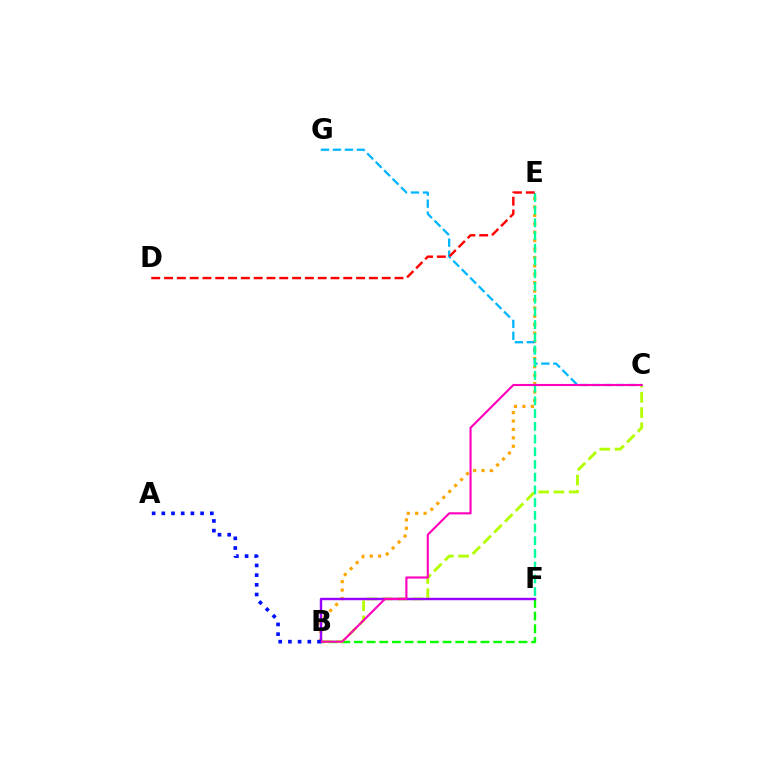{('B', 'E'): [{'color': '#ffa500', 'line_style': 'dotted', 'thickness': 2.28}], ('B', 'F'): [{'color': '#08ff00', 'line_style': 'dashed', 'thickness': 1.72}, {'color': '#9b00ff', 'line_style': 'solid', 'thickness': 1.75}], ('B', 'C'): [{'color': '#b3ff00', 'line_style': 'dashed', 'thickness': 2.07}, {'color': '#ff00bd', 'line_style': 'solid', 'thickness': 1.53}], ('C', 'G'): [{'color': '#00b5ff', 'line_style': 'dashed', 'thickness': 1.63}], ('E', 'F'): [{'color': '#00ff9d', 'line_style': 'dashed', 'thickness': 1.73}], ('D', 'E'): [{'color': '#ff0000', 'line_style': 'dashed', 'thickness': 1.74}], ('A', 'B'): [{'color': '#0010ff', 'line_style': 'dotted', 'thickness': 2.63}]}